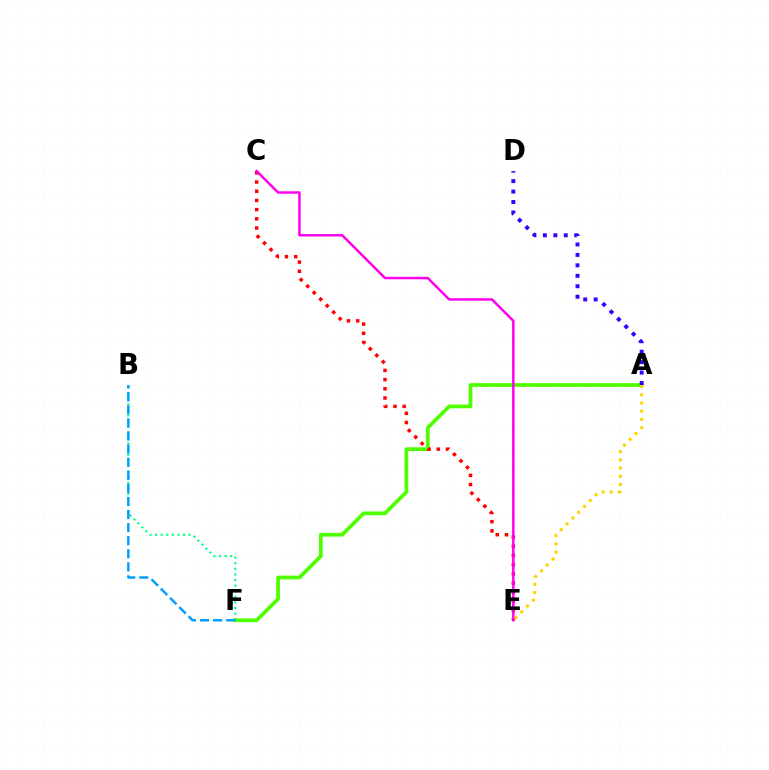{('A', 'F'): [{'color': '#4fff00', 'line_style': 'solid', 'thickness': 2.69}], ('C', 'E'): [{'color': '#ff0000', 'line_style': 'dotted', 'thickness': 2.5}, {'color': '#ff00ed', 'line_style': 'solid', 'thickness': 1.79}], ('A', 'D'): [{'color': '#3700ff', 'line_style': 'dotted', 'thickness': 2.84}], ('B', 'F'): [{'color': '#00ff86', 'line_style': 'dotted', 'thickness': 1.52}, {'color': '#009eff', 'line_style': 'dashed', 'thickness': 1.78}], ('A', 'E'): [{'color': '#ffd500', 'line_style': 'dotted', 'thickness': 2.23}]}